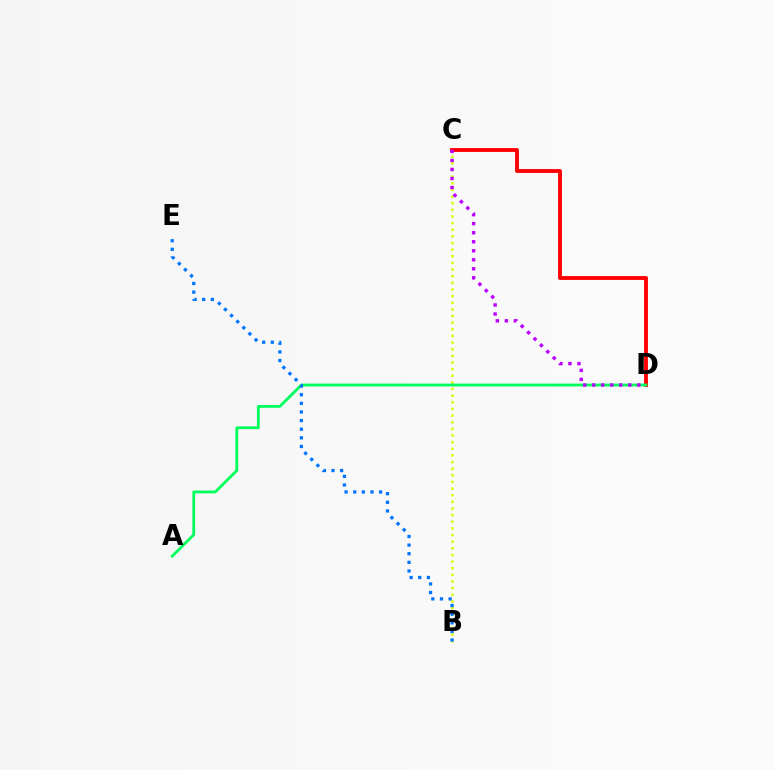{('B', 'C'): [{'color': '#d1ff00', 'line_style': 'dotted', 'thickness': 1.8}], ('C', 'D'): [{'color': '#ff0000', 'line_style': 'solid', 'thickness': 2.78}, {'color': '#b900ff', 'line_style': 'dotted', 'thickness': 2.45}], ('A', 'D'): [{'color': '#00ff5c', 'line_style': 'solid', 'thickness': 2.02}], ('B', 'E'): [{'color': '#0074ff', 'line_style': 'dotted', 'thickness': 2.34}]}